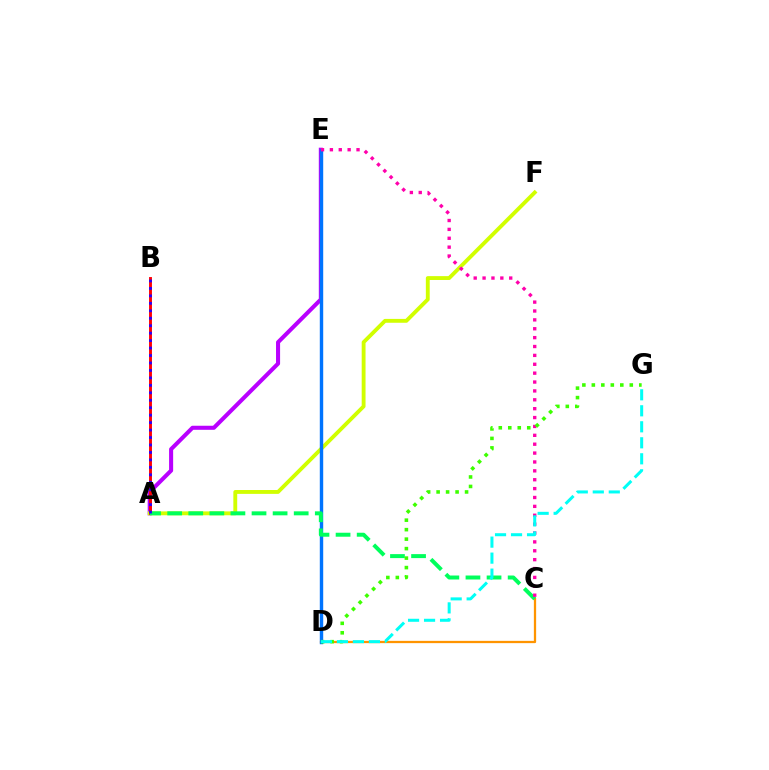{('C', 'D'): [{'color': '#ff9400', 'line_style': 'solid', 'thickness': 1.64}], ('A', 'E'): [{'color': '#b900ff', 'line_style': 'solid', 'thickness': 2.92}], ('A', 'F'): [{'color': '#d1ff00', 'line_style': 'solid', 'thickness': 2.78}], ('D', 'E'): [{'color': '#0074ff', 'line_style': 'solid', 'thickness': 2.46}], ('A', 'B'): [{'color': '#ff0000', 'line_style': 'solid', 'thickness': 2.09}, {'color': '#2500ff', 'line_style': 'dotted', 'thickness': 2.03}], ('A', 'C'): [{'color': '#00ff5c', 'line_style': 'dashed', 'thickness': 2.86}], ('C', 'E'): [{'color': '#ff00ac', 'line_style': 'dotted', 'thickness': 2.41}], ('D', 'G'): [{'color': '#3dff00', 'line_style': 'dotted', 'thickness': 2.58}, {'color': '#00fff6', 'line_style': 'dashed', 'thickness': 2.17}]}